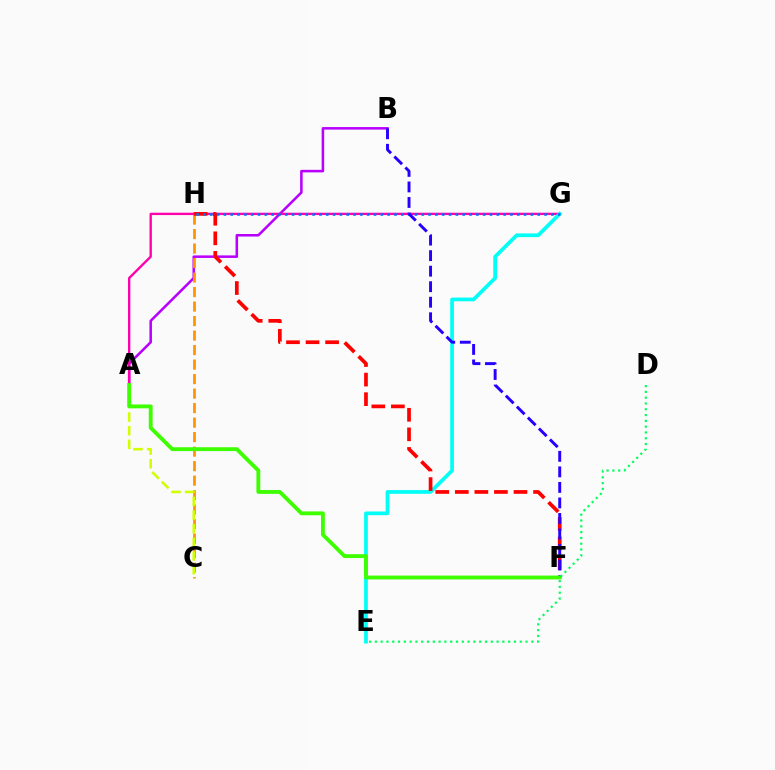{('A', 'B'): [{'color': '#b900ff', 'line_style': 'solid', 'thickness': 1.83}], ('A', 'G'): [{'color': '#ff00ac', 'line_style': 'solid', 'thickness': 1.7}], ('C', 'H'): [{'color': '#ff9400', 'line_style': 'dashed', 'thickness': 1.97}], ('E', 'G'): [{'color': '#00fff6', 'line_style': 'solid', 'thickness': 2.67}], ('F', 'H'): [{'color': '#ff0000', 'line_style': 'dashed', 'thickness': 2.66}], ('G', 'H'): [{'color': '#0074ff', 'line_style': 'dotted', 'thickness': 1.85}], ('A', 'C'): [{'color': '#d1ff00', 'line_style': 'dashed', 'thickness': 1.85}], ('B', 'F'): [{'color': '#2500ff', 'line_style': 'dashed', 'thickness': 2.11}], ('A', 'F'): [{'color': '#3dff00', 'line_style': 'solid', 'thickness': 2.77}], ('D', 'E'): [{'color': '#00ff5c', 'line_style': 'dotted', 'thickness': 1.57}]}